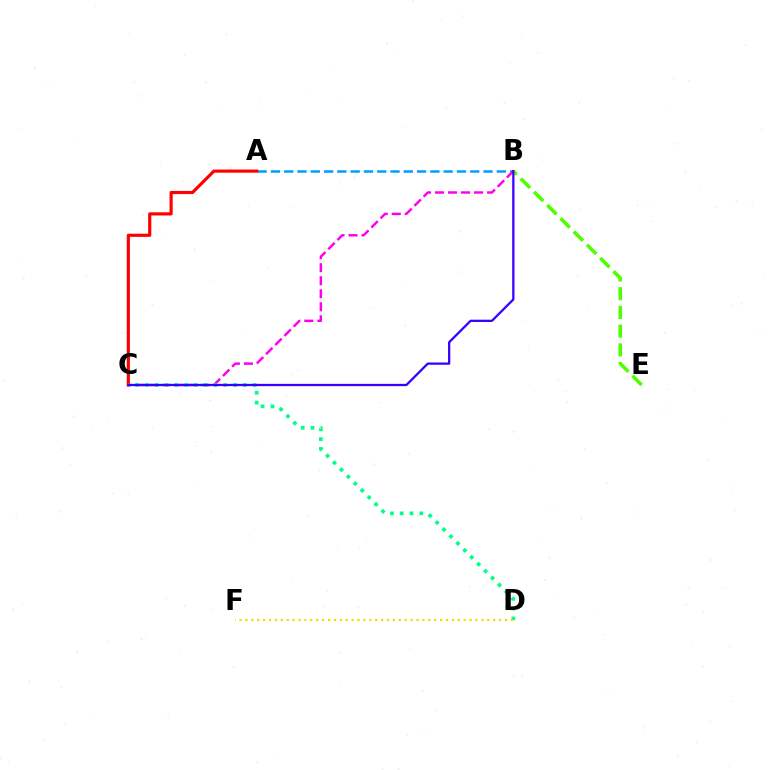{('A', 'B'): [{'color': '#009eff', 'line_style': 'dashed', 'thickness': 1.81}], ('B', 'E'): [{'color': '#4fff00', 'line_style': 'dashed', 'thickness': 2.54}], ('B', 'C'): [{'color': '#ff00ed', 'line_style': 'dashed', 'thickness': 1.77}, {'color': '#3700ff', 'line_style': 'solid', 'thickness': 1.64}], ('A', 'C'): [{'color': '#ff0000', 'line_style': 'solid', 'thickness': 2.27}], ('C', 'D'): [{'color': '#00ff86', 'line_style': 'dotted', 'thickness': 2.66}], ('D', 'F'): [{'color': '#ffd500', 'line_style': 'dotted', 'thickness': 1.6}]}